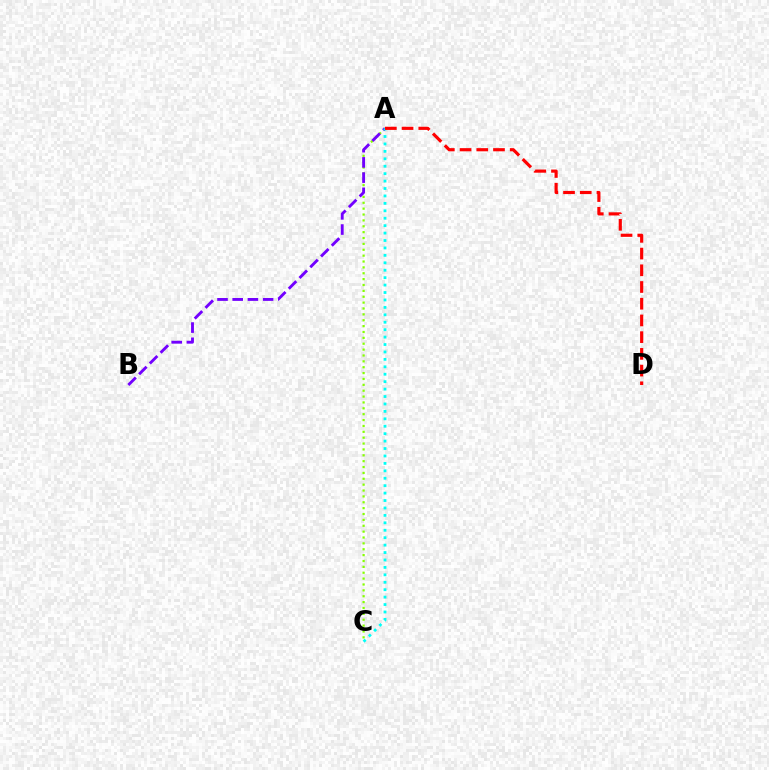{('A', 'C'): [{'color': '#84ff00', 'line_style': 'dotted', 'thickness': 1.6}, {'color': '#00fff6', 'line_style': 'dotted', 'thickness': 2.02}], ('A', 'B'): [{'color': '#7200ff', 'line_style': 'dashed', 'thickness': 2.07}], ('A', 'D'): [{'color': '#ff0000', 'line_style': 'dashed', 'thickness': 2.27}]}